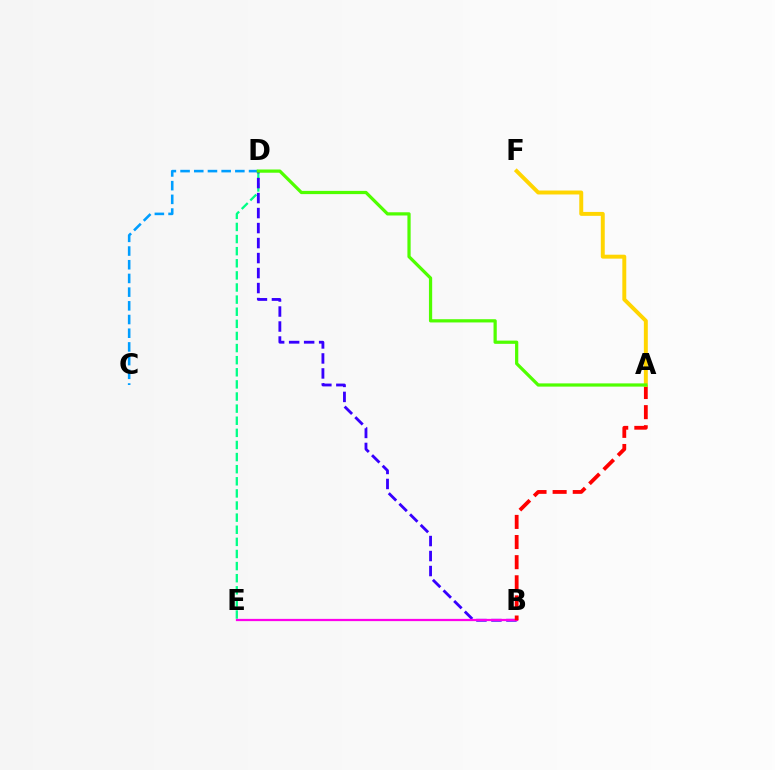{('D', 'E'): [{'color': '#00ff86', 'line_style': 'dashed', 'thickness': 1.65}], ('C', 'D'): [{'color': '#009eff', 'line_style': 'dashed', 'thickness': 1.86}], ('B', 'D'): [{'color': '#3700ff', 'line_style': 'dashed', 'thickness': 2.04}], ('B', 'E'): [{'color': '#ff00ed', 'line_style': 'solid', 'thickness': 1.61}], ('A', 'B'): [{'color': '#ff0000', 'line_style': 'dashed', 'thickness': 2.73}], ('A', 'F'): [{'color': '#ffd500', 'line_style': 'solid', 'thickness': 2.83}], ('A', 'D'): [{'color': '#4fff00', 'line_style': 'solid', 'thickness': 2.33}]}